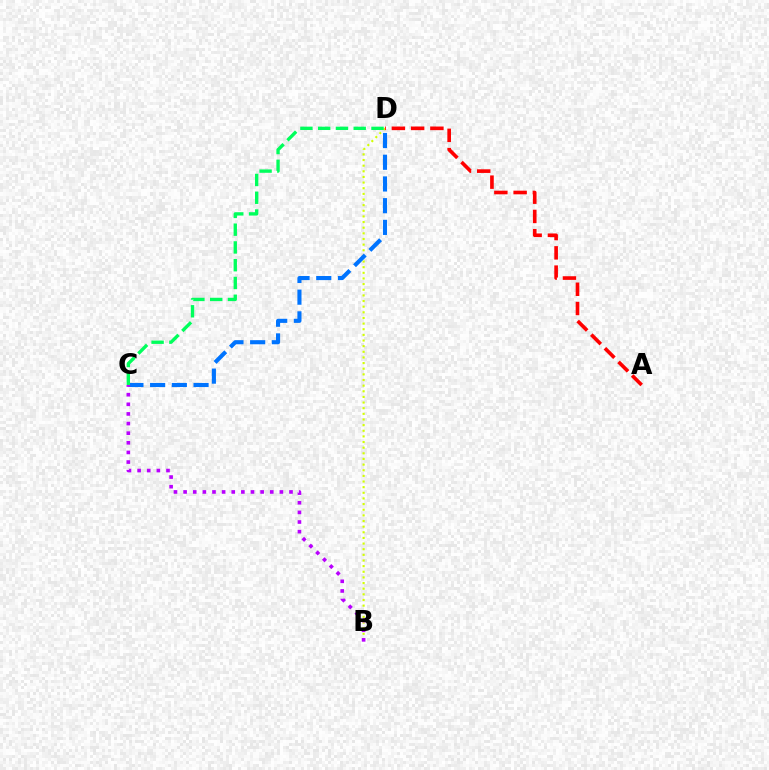{('B', 'D'): [{'color': '#d1ff00', 'line_style': 'dotted', 'thickness': 1.53}], ('C', 'D'): [{'color': '#0074ff', 'line_style': 'dashed', 'thickness': 2.95}, {'color': '#00ff5c', 'line_style': 'dashed', 'thickness': 2.41}], ('A', 'D'): [{'color': '#ff0000', 'line_style': 'dashed', 'thickness': 2.62}], ('B', 'C'): [{'color': '#b900ff', 'line_style': 'dotted', 'thickness': 2.62}]}